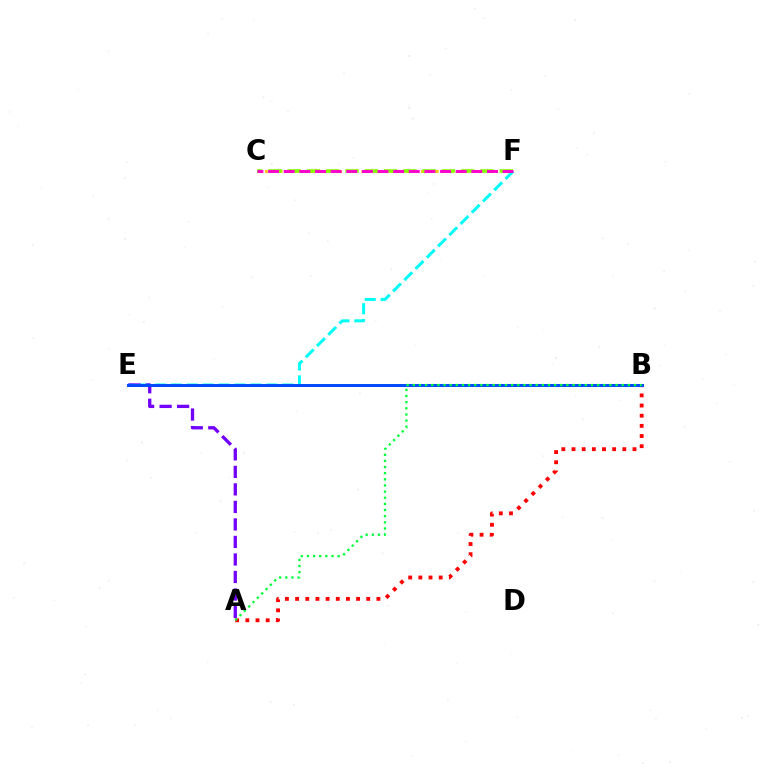{('C', 'F'): [{'color': '#ffbd00', 'line_style': 'dotted', 'thickness': 2.02}, {'color': '#84ff00', 'line_style': 'dashed', 'thickness': 2.62}, {'color': '#ff00cf', 'line_style': 'dashed', 'thickness': 2.12}], ('A', 'B'): [{'color': '#ff0000', 'line_style': 'dotted', 'thickness': 2.76}, {'color': '#00ff39', 'line_style': 'dotted', 'thickness': 1.67}], ('E', 'F'): [{'color': '#00fff6', 'line_style': 'dashed', 'thickness': 2.16}], ('A', 'E'): [{'color': '#7200ff', 'line_style': 'dashed', 'thickness': 2.38}], ('B', 'E'): [{'color': '#004bff', 'line_style': 'solid', 'thickness': 2.14}]}